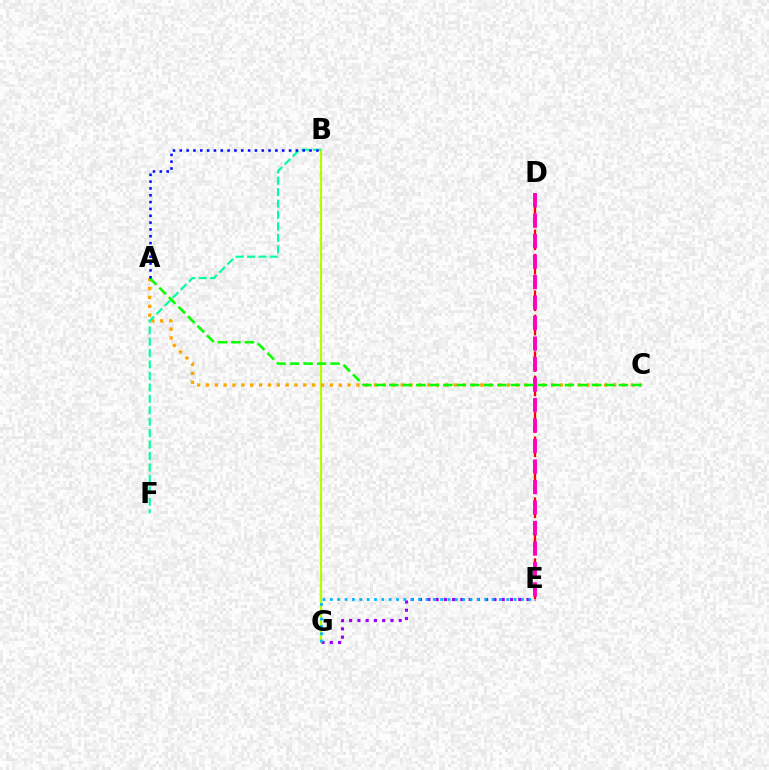{('E', 'G'): [{'color': '#9b00ff', 'line_style': 'dotted', 'thickness': 2.25}, {'color': '#00b5ff', 'line_style': 'dotted', 'thickness': 2.0}], ('B', 'G'): [{'color': '#b3ff00', 'line_style': 'solid', 'thickness': 1.57}], ('D', 'E'): [{'color': '#ff0000', 'line_style': 'dashed', 'thickness': 1.65}, {'color': '#ff00bd', 'line_style': 'dashed', 'thickness': 2.78}], ('A', 'C'): [{'color': '#ffa500', 'line_style': 'dotted', 'thickness': 2.4}, {'color': '#08ff00', 'line_style': 'dashed', 'thickness': 1.83}], ('B', 'F'): [{'color': '#00ff9d', 'line_style': 'dashed', 'thickness': 1.55}], ('A', 'B'): [{'color': '#0010ff', 'line_style': 'dotted', 'thickness': 1.85}]}